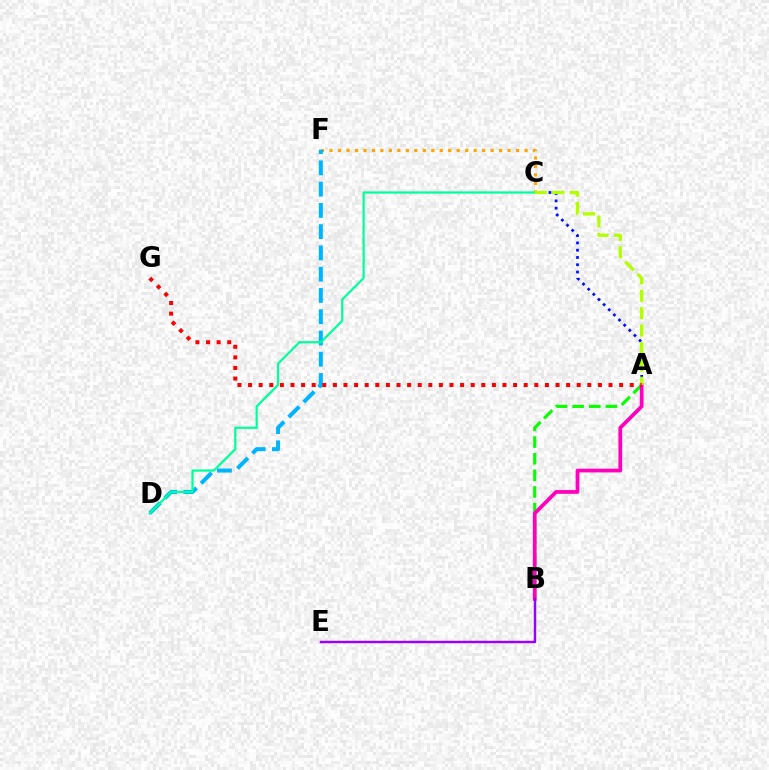{('A', 'B'): [{'color': '#08ff00', 'line_style': 'dashed', 'thickness': 2.26}, {'color': '#ff00bd', 'line_style': 'solid', 'thickness': 2.7}], ('C', 'F'): [{'color': '#ffa500', 'line_style': 'dotted', 'thickness': 2.3}], ('A', 'C'): [{'color': '#0010ff', 'line_style': 'dotted', 'thickness': 1.98}, {'color': '#b3ff00', 'line_style': 'dashed', 'thickness': 2.37}], ('D', 'F'): [{'color': '#00b5ff', 'line_style': 'dashed', 'thickness': 2.89}], ('C', 'D'): [{'color': '#00ff9d', 'line_style': 'solid', 'thickness': 1.61}], ('B', 'E'): [{'color': '#9b00ff', 'line_style': 'solid', 'thickness': 1.76}], ('A', 'G'): [{'color': '#ff0000', 'line_style': 'dotted', 'thickness': 2.88}]}